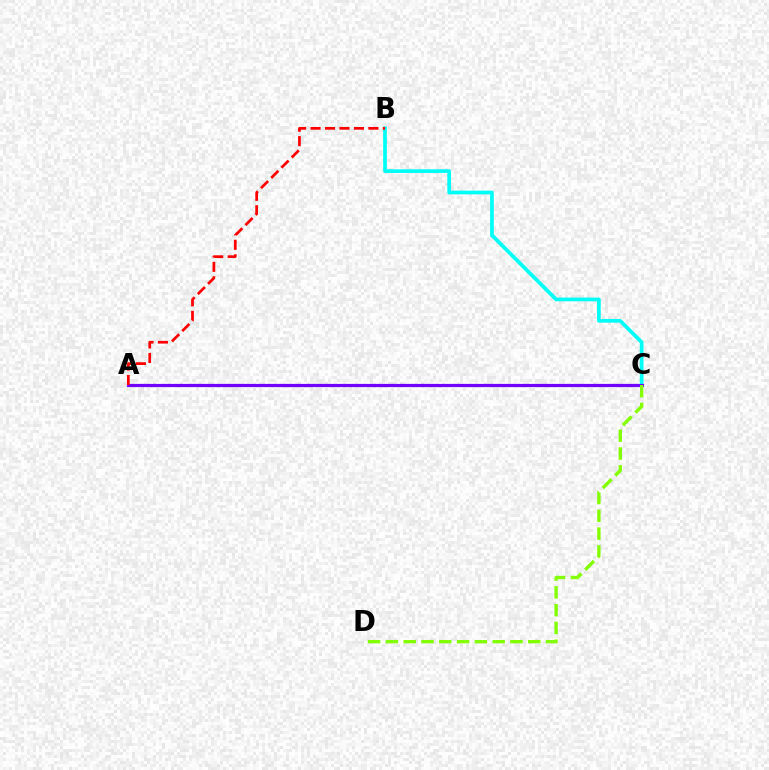{('B', 'C'): [{'color': '#00fff6', 'line_style': 'solid', 'thickness': 2.68}], ('A', 'C'): [{'color': '#7200ff', 'line_style': 'solid', 'thickness': 2.32}], ('A', 'B'): [{'color': '#ff0000', 'line_style': 'dashed', 'thickness': 1.97}], ('C', 'D'): [{'color': '#84ff00', 'line_style': 'dashed', 'thickness': 2.42}]}